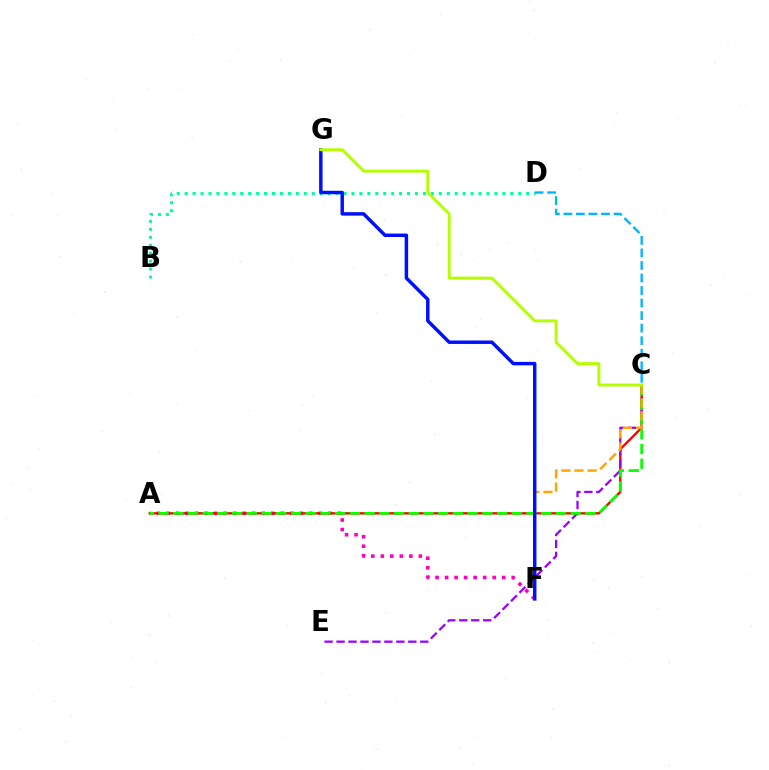{('A', 'F'): [{'color': '#ff00bd', 'line_style': 'dotted', 'thickness': 2.59}], ('A', 'C'): [{'color': '#ff0000', 'line_style': 'solid', 'thickness': 1.68}, {'color': '#08ff00', 'line_style': 'dashed', 'thickness': 2.0}], ('B', 'D'): [{'color': '#00ff9d', 'line_style': 'dotted', 'thickness': 2.16}], ('C', 'E'): [{'color': '#9b00ff', 'line_style': 'dashed', 'thickness': 1.62}], ('C', 'F'): [{'color': '#ffa500', 'line_style': 'dashed', 'thickness': 1.78}], ('C', 'D'): [{'color': '#00b5ff', 'line_style': 'dashed', 'thickness': 1.7}], ('F', 'G'): [{'color': '#0010ff', 'line_style': 'solid', 'thickness': 2.49}], ('C', 'G'): [{'color': '#b3ff00', 'line_style': 'solid', 'thickness': 2.1}]}